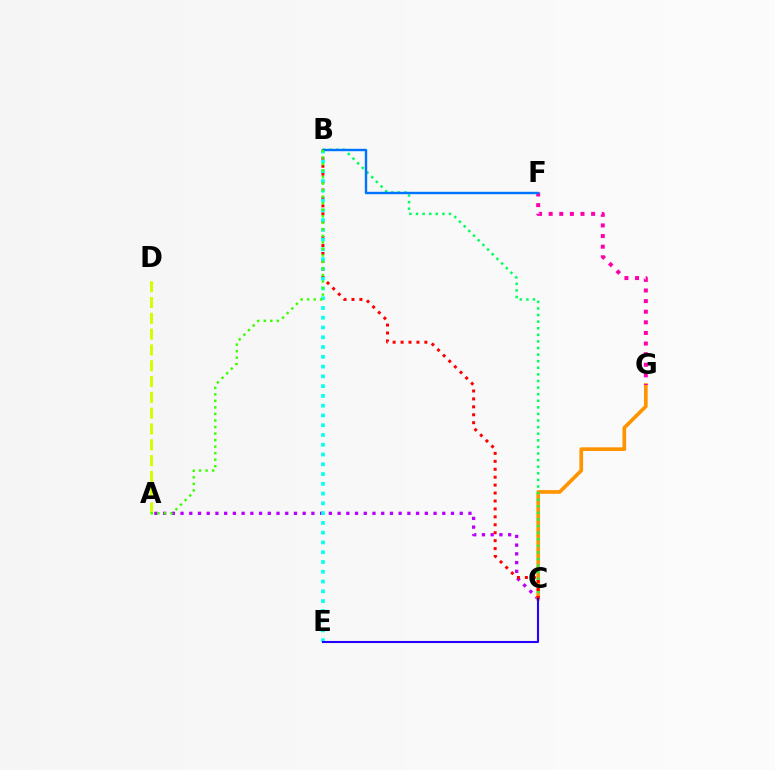{('A', 'C'): [{'color': '#b900ff', 'line_style': 'dotted', 'thickness': 2.37}], ('A', 'D'): [{'color': '#d1ff00', 'line_style': 'dashed', 'thickness': 2.15}], ('C', 'G'): [{'color': '#ff9400', 'line_style': 'solid', 'thickness': 2.65}], ('F', 'G'): [{'color': '#ff00ac', 'line_style': 'dotted', 'thickness': 2.88}], ('B', 'C'): [{'color': '#00ff5c', 'line_style': 'dotted', 'thickness': 1.79}, {'color': '#ff0000', 'line_style': 'dotted', 'thickness': 2.15}], ('B', 'E'): [{'color': '#00fff6', 'line_style': 'dotted', 'thickness': 2.65}], ('C', 'E'): [{'color': '#2500ff', 'line_style': 'solid', 'thickness': 1.51}], ('B', 'F'): [{'color': '#0074ff', 'line_style': 'solid', 'thickness': 1.73}], ('A', 'B'): [{'color': '#3dff00', 'line_style': 'dotted', 'thickness': 1.77}]}